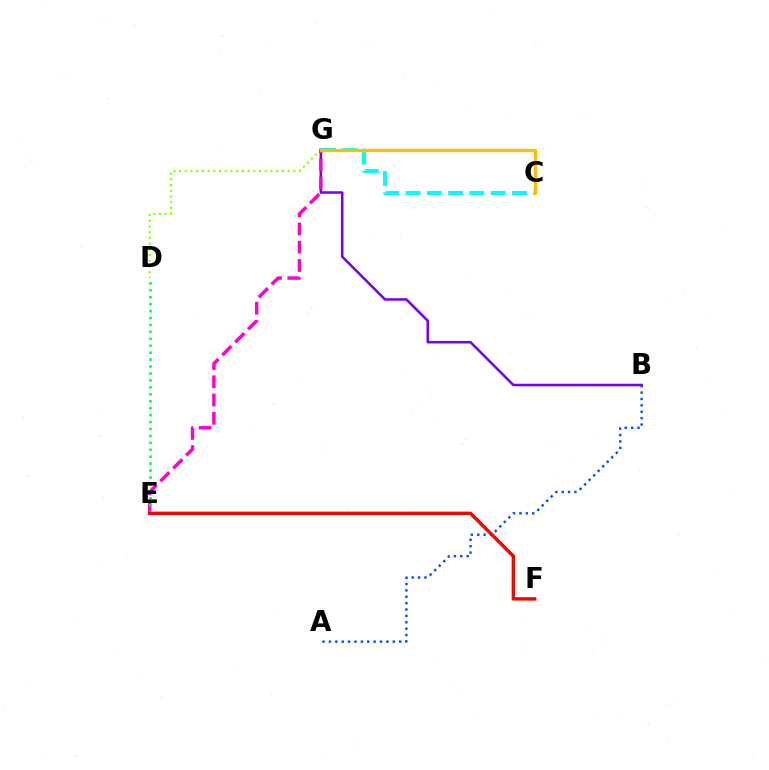{('D', 'G'): [{'color': '#84ff00', 'line_style': 'dotted', 'thickness': 1.55}], ('B', 'G'): [{'color': '#7200ff', 'line_style': 'solid', 'thickness': 1.82}], ('C', 'G'): [{'color': '#00fff6', 'line_style': 'dashed', 'thickness': 2.89}, {'color': '#ffbd00', 'line_style': 'solid', 'thickness': 2.35}], ('E', 'G'): [{'color': '#ff00cf', 'line_style': 'dashed', 'thickness': 2.48}], ('D', 'E'): [{'color': '#00ff39', 'line_style': 'dotted', 'thickness': 1.88}], ('A', 'B'): [{'color': '#004bff', 'line_style': 'dotted', 'thickness': 1.74}], ('E', 'F'): [{'color': '#ff0000', 'line_style': 'solid', 'thickness': 2.46}]}